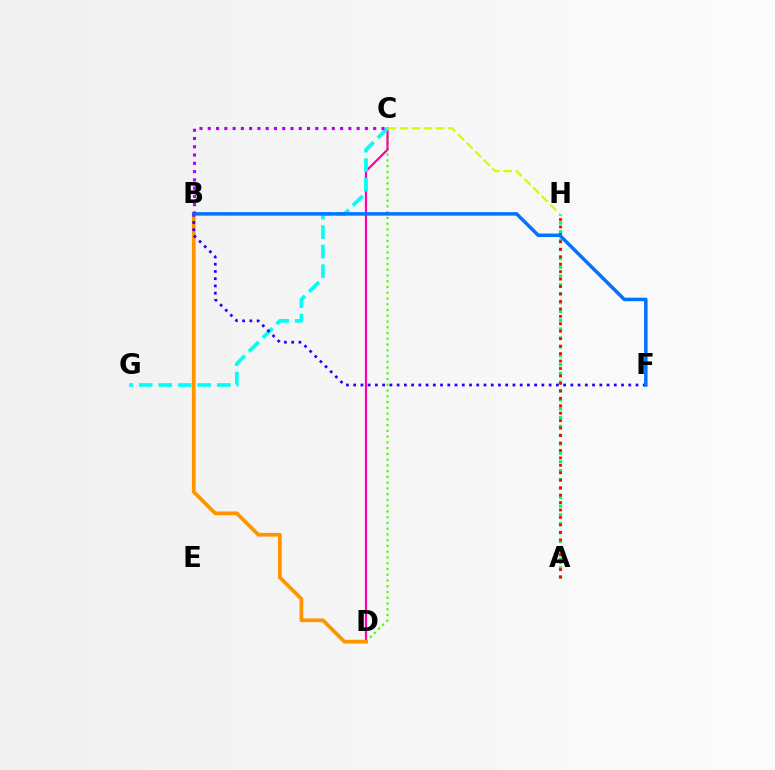{('A', 'H'): [{'color': '#00ff5c', 'line_style': 'dotted', 'thickness': 2.4}, {'color': '#ff0000', 'line_style': 'dotted', 'thickness': 2.02}], ('C', 'D'): [{'color': '#3dff00', 'line_style': 'dotted', 'thickness': 1.56}, {'color': '#ff00ac', 'line_style': 'solid', 'thickness': 1.59}], ('C', 'G'): [{'color': '#00fff6', 'line_style': 'dashed', 'thickness': 2.65}], ('B', 'D'): [{'color': '#ff9400', 'line_style': 'solid', 'thickness': 2.69}], ('B', 'F'): [{'color': '#2500ff', 'line_style': 'dotted', 'thickness': 1.97}, {'color': '#0074ff', 'line_style': 'solid', 'thickness': 2.51}], ('C', 'H'): [{'color': '#d1ff00', 'line_style': 'dashed', 'thickness': 1.65}], ('B', 'C'): [{'color': '#b900ff', 'line_style': 'dotted', 'thickness': 2.25}]}